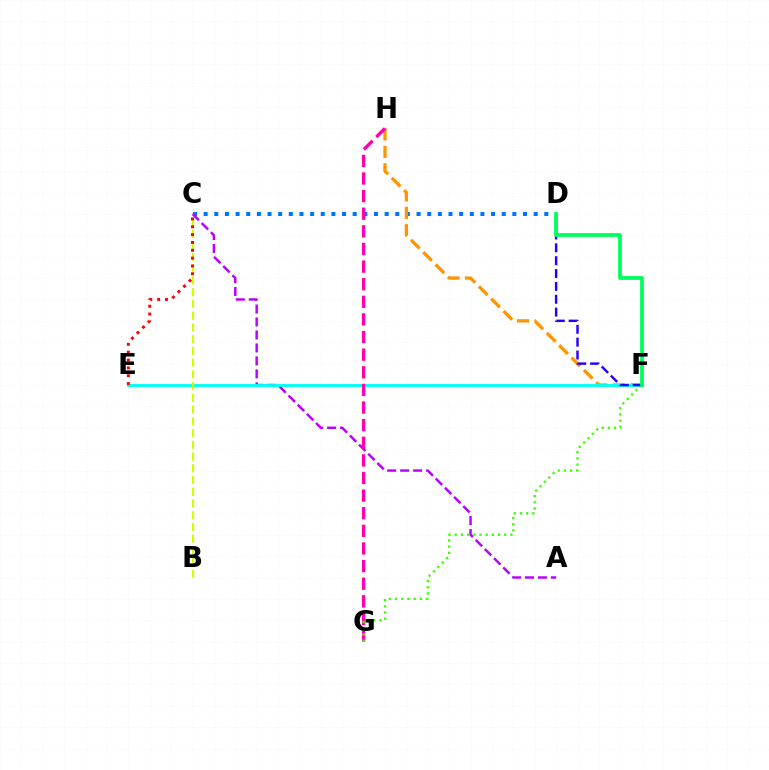{('C', 'D'): [{'color': '#0074ff', 'line_style': 'dotted', 'thickness': 2.89}], ('F', 'H'): [{'color': '#ff9400', 'line_style': 'dashed', 'thickness': 2.37}], ('A', 'C'): [{'color': '#b900ff', 'line_style': 'dashed', 'thickness': 1.76}], ('E', 'F'): [{'color': '#00fff6', 'line_style': 'solid', 'thickness': 2.07}], ('G', 'H'): [{'color': '#ff00ac', 'line_style': 'dashed', 'thickness': 2.39}], ('B', 'C'): [{'color': '#d1ff00', 'line_style': 'dashed', 'thickness': 1.59}], ('F', 'G'): [{'color': '#3dff00', 'line_style': 'dotted', 'thickness': 1.68}], ('D', 'F'): [{'color': '#2500ff', 'line_style': 'dashed', 'thickness': 1.75}, {'color': '#00ff5c', 'line_style': 'solid', 'thickness': 2.71}], ('C', 'E'): [{'color': '#ff0000', 'line_style': 'dotted', 'thickness': 2.13}]}